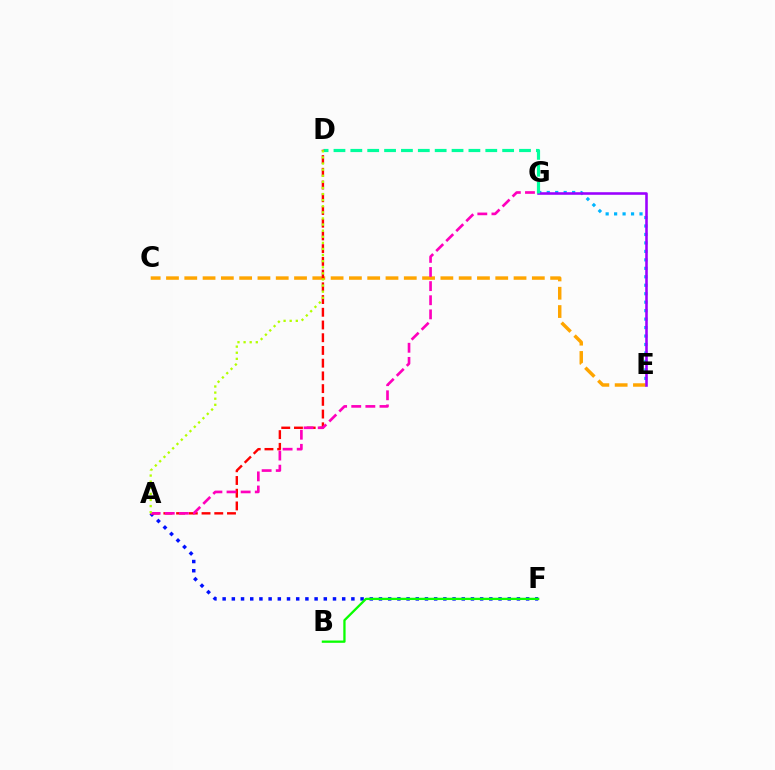{('A', 'F'): [{'color': '#0010ff', 'line_style': 'dotted', 'thickness': 2.5}], ('C', 'E'): [{'color': '#ffa500', 'line_style': 'dashed', 'thickness': 2.49}], ('E', 'G'): [{'color': '#00b5ff', 'line_style': 'dotted', 'thickness': 2.3}, {'color': '#9b00ff', 'line_style': 'solid', 'thickness': 1.85}], ('B', 'F'): [{'color': '#08ff00', 'line_style': 'solid', 'thickness': 1.65}], ('D', 'G'): [{'color': '#00ff9d', 'line_style': 'dashed', 'thickness': 2.29}], ('A', 'D'): [{'color': '#ff0000', 'line_style': 'dashed', 'thickness': 1.73}, {'color': '#b3ff00', 'line_style': 'dotted', 'thickness': 1.66}], ('A', 'G'): [{'color': '#ff00bd', 'line_style': 'dashed', 'thickness': 1.92}]}